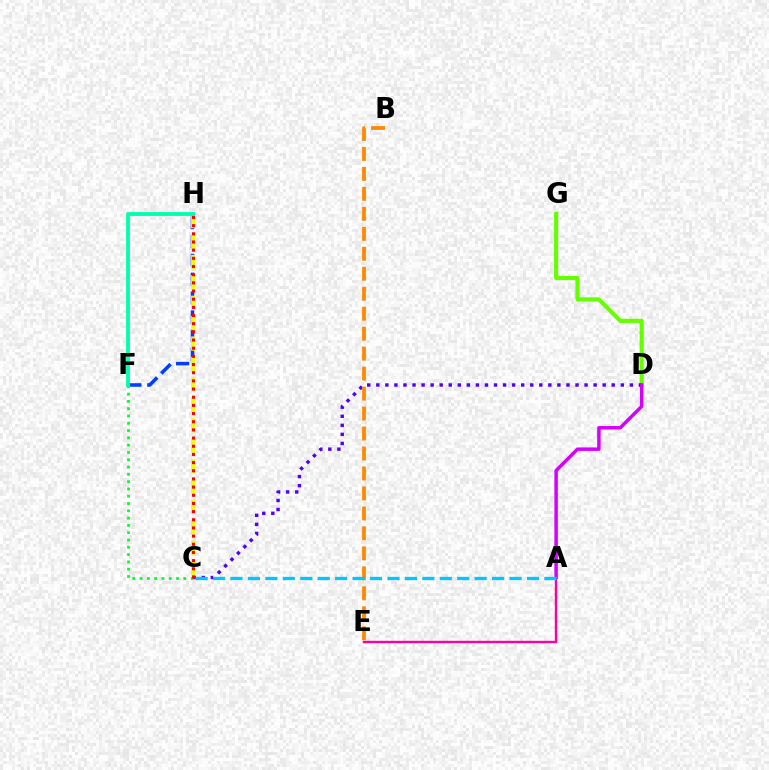{('F', 'H'): [{'color': '#003fff', 'line_style': 'dashed', 'thickness': 2.56}, {'color': '#00ffaf', 'line_style': 'solid', 'thickness': 2.75}], ('A', 'E'): [{'color': '#ff00a0', 'line_style': 'solid', 'thickness': 1.72}], ('D', 'G'): [{'color': '#66ff00', 'line_style': 'solid', 'thickness': 2.96}], ('C', 'H'): [{'color': '#eeff00', 'line_style': 'dashed', 'thickness': 2.77}, {'color': '#ff0000', 'line_style': 'dotted', 'thickness': 2.22}], ('C', 'D'): [{'color': '#4f00ff', 'line_style': 'dotted', 'thickness': 2.46}], ('C', 'F'): [{'color': '#00ff27', 'line_style': 'dotted', 'thickness': 1.98}], ('A', 'D'): [{'color': '#d600ff', 'line_style': 'solid', 'thickness': 2.5}], ('B', 'E'): [{'color': '#ff8800', 'line_style': 'dashed', 'thickness': 2.71}], ('A', 'C'): [{'color': '#00c7ff', 'line_style': 'dashed', 'thickness': 2.37}]}